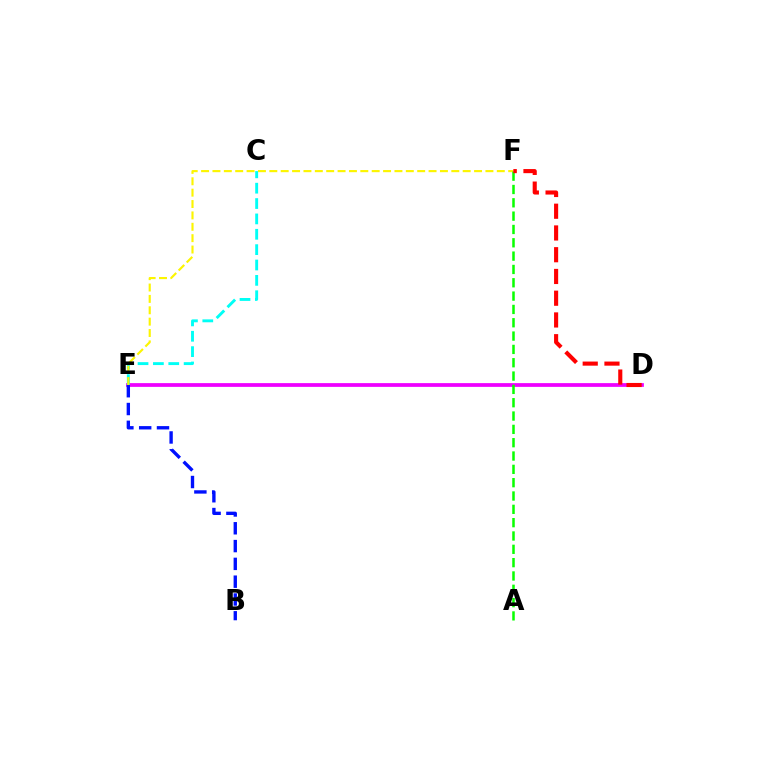{('D', 'E'): [{'color': '#ee00ff', 'line_style': 'solid', 'thickness': 2.7}], ('C', 'E'): [{'color': '#00fff6', 'line_style': 'dashed', 'thickness': 2.09}], ('B', 'E'): [{'color': '#0010ff', 'line_style': 'dashed', 'thickness': 2.42}], ('E', 'F'): [{'color': '#fcf500', 'line_style': 'dashed', 'thickness': 1.55}], ('A', 'F'): [{'color': '#08ff00', 'line_style': 'dashed', 'thickness': 1.81}], ('D', 'F'): [{'color': '#ff0000', 'line_style': 'dashed', 'thickness': 2.95}]}